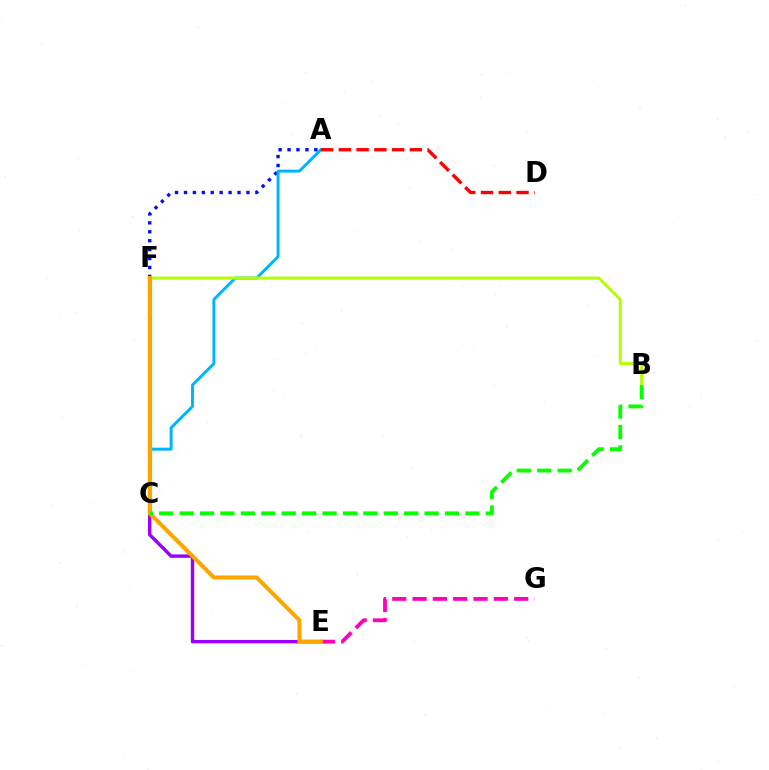{('A', 'F'): [{'color': '#0010ff', 'line_style': 'dotted', 'thickness': 2.42}], ('E', 'G'): [{'color': '#ff00bd', 'line_style': 'dashed', 'thickness': 2.76}], ('A', 'C'): [{'color': '#00b5ff', 'line_style': 'solid', 'thickness': 2.13}], ('B', 'F'): [{'color': '#b3ff00', 'line_style': 'solid', 'thickness': 2.16}], ('C', 'E'): [{'color': '#9b00ff', 'line_style': 'solid', 'thickness': 2.46}], ('C', 'F'): [{'color': '#00ff9d', 'line_style': 'solid', 'thickness': 2.45}], ('E', 'F'): [{'color': '#ffa500', 'line_style': 'solid', 'thickness': 2.93}], ('A', 'D'): [{'color': '#ff0000', 'line_style': 'dashed', 'thickness': 2.41}], ('B', 'C'): [{'color': '#08ff00', 'line_style': 'dashed', 'thickness': 2.77}]}